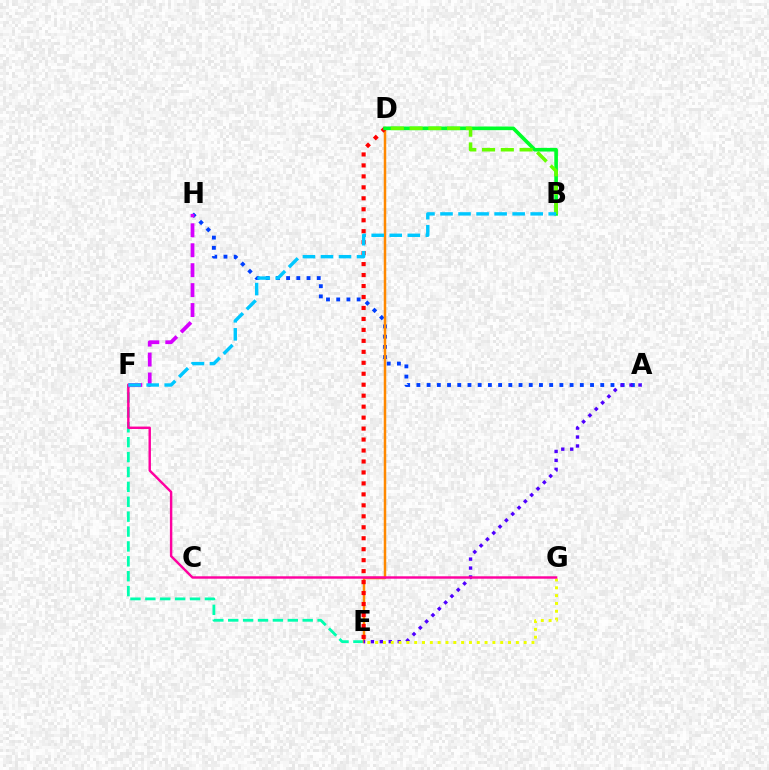{('E', 'F'): [{'color': '#00ffaf', 'line_style': 'dashed', 'thickness': 2.02}], ('A', 'H'): [{'color': '#003fff', 'line_style': 'dotted', 'thickness': 2.78}], ('D', 'E'): [{'color': '#ff8800', 'line_style': 'solid', 'thickness': 1.8}, {'color': '#ff0000', 'line_style': 'dotted', 'thickness': 2.98}], ('A', 'E'): [{'color': '#4f00ff', 'line_style': 'dotted', 'thickness': 2.43}], ('E', 'G'): [{'color': '#eeff00', 'line_style': 'dotted', 'thickness': 2.12}], ('B', 'D'): [{'color': '#00ff27', 'line_style': 'solid', 'thickness': 2.61}, {'color': '#66ff00', 'line_style': 'dashed', 'thickness': 2.55}], ('F', 'G'): [{'color': '#ff00a0', 'line_style': 'solid', 'thickness': 1.75}], ('F', 'H'): [{'color': '#d600ff', 'line_style': 'dashed', 'thickness': 2.71}], ('B', 'F'): [{'color': '#00c7ff', 'line_style': 'dashed', 'thickness': 2.45}]}